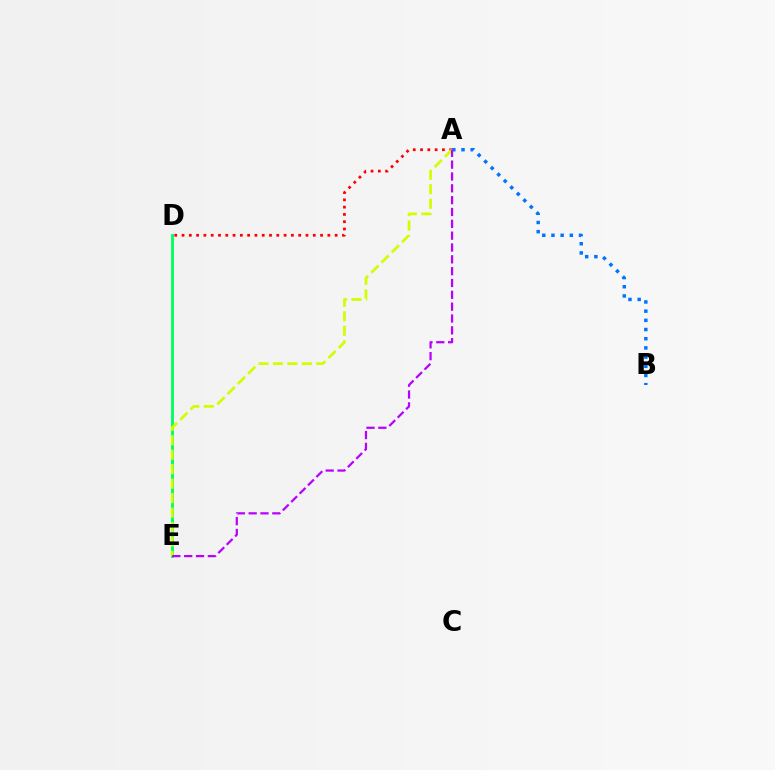{('A', 'B'): [{'color': '#0074ff', 'line_style': 'dotted', 'thickness': 2.5}], ('A', 'D'): [{'color': '#ff0000', 'line_style': 'dotted', 'thickness': 1.98}], ('D', 'E'): [{'color': '#00ff5c', 'line_style': 'solid', 'thickness': 2.06}], ('A', 'E'): [{'color': '#d1ff00', 'line_style': 'dashed', 'thickness': 1.97}, {'color': '#b900ff', 'line_style': 'dashed', 'thickness': 1.61}]}